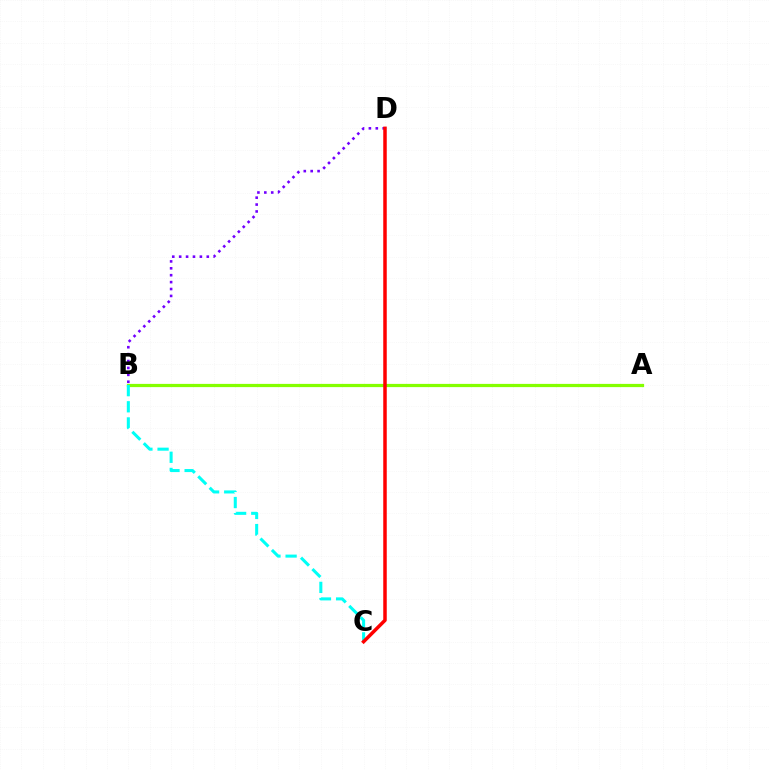{('A', 'B'): [{'color': '#84ff00', 'line_style': 'solid', 'thickness': 2.32}], ('B', 'D'): [{'color': '#7200ff', 'line_style': 'dotted', 'thickness': 1.88}], ('B', 'C'): [{'color': '#00fff6', 'line_style': 'dashed', 'thickness': 2.19}], ('C', 'D'): [{'color': '#ff0000', 'line_style': 'solid', 'thickness': 2.52}]}